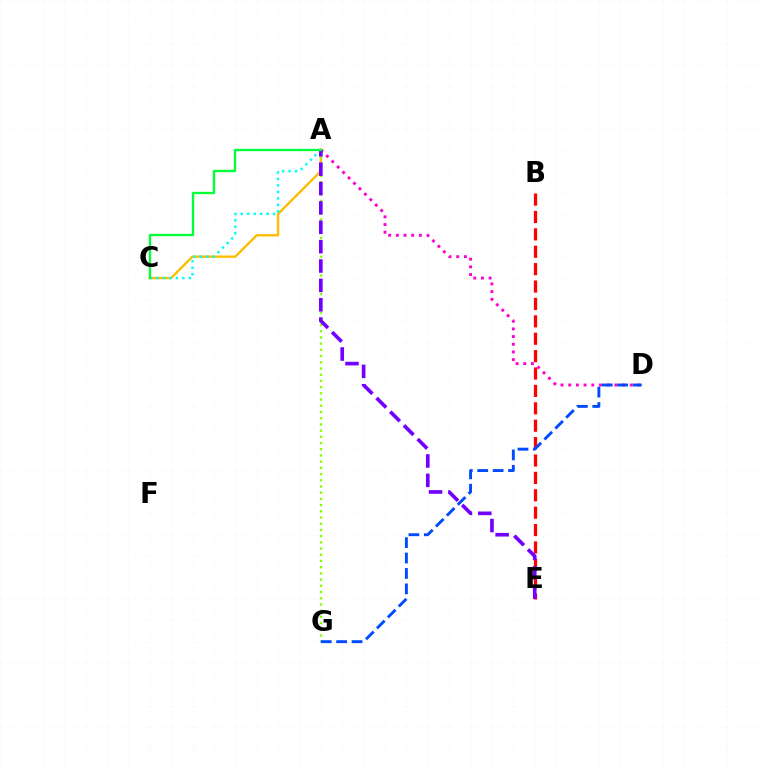{('B', 'E'): [{'color': '#ff0000', 'line_style': 'dashed', 'thickness': 2.36}], ('A', 'C'): [{'color': '#ffbd00', 'line_style': 'solid', 'thickness': 1.72}, {'color': '#00fff6', 'line_style': 'dotted', 'thickness': 1.76}, {'color': '#00ff39', 'line_style': 'solid', 'thickness': 1.67}], ('A', 'D'): [{'color': '#ff00cf', 'line_style': 'dotted', 'thickness': 2.09}], ('A', 'G'): [{'color': '#84ff00', 'line_style': 'dotted', 'thickness': 1.69}], ('D', 'G'): [{'color': '#004bff', 'line_style': 'dashed', 'thickness': 2.09}], ('A', 'E'): [{'color': '#7200ff', 'line_style': 'dashed', 'thickness': 2.63}]}